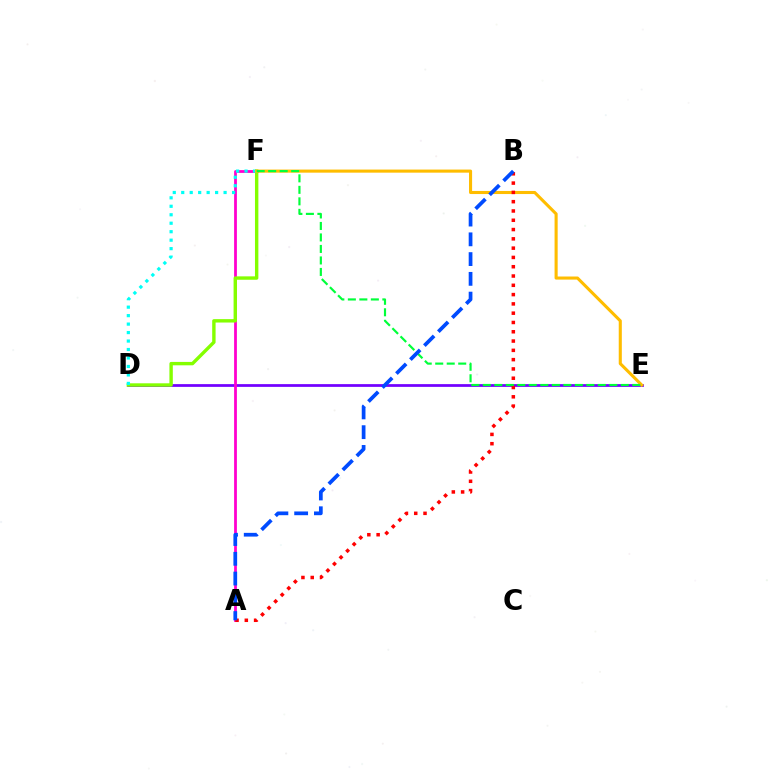{('D', 'E'): [{'color': '#7200ff', 'line_style': 'solid', 'thickness': 1.98}], ('A', 'F'): [{'color': '#ff00cf', 'line_style': 'solid', 'thickness': 2.01}], ('D', 'F'): [{'color': '#84ff00', 'line_style': 'solid', 'thickness': 2.45}, {'color': '#00fff6', 'line_style': 'dotted', 'thickness': 2.3}], ('E', 'F'): [{'color': '#ffbd00', 'line_style': 'solid', 'thickness': 2.22}, {'color': '#00ff39', 'line_style': 'dashed', 'thickness': 1.56}], ('A', 'B'): [{'color': '#ff0000', 'line_style': 'dotted', 'thickness': 2.52}, {'color': '#004bff', 'line_style': 'dashed', 'thickness': 2.68}]}